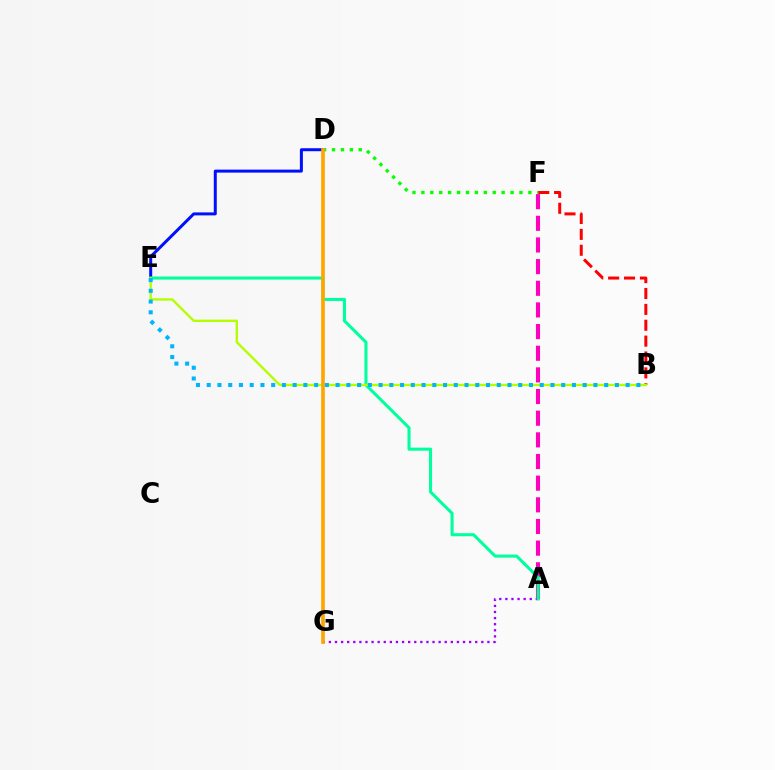{('A', 'G'): [{'color': '#9b00ff', 'line_style': 'dotted', 'thickness': 1.66}], ('D', 'E'): [{'color': '#0010ff', 'line_style': 'solid', 'thickness': 2.16}], ('B', 'F'): [{'color': '#ff0000', 'line_style': 'dashed', 'thickness': 2.16}], ('A', 'F'): [{'color': '#ff00bd', 'line_style': 'dashed', 'thickness': 2.94}], ('A', 'E'): [{'color': '#00ff9d', 'line_style': 'solid', 'thickness': 2.2}], ('D', 'F'): [{'color': '#08ff00', 'line_style': 'dotted', 'thickness': 2.42}], ('B', 'E'): [{'color': '#b3ff00', 'line_style': 'solid', 'thickness': 1.7}, {'color': '#00b5ff', 'line_style': 'dotted', 'thickness': 2.92}], ('D', 'G'): [{'color': '#ffa500', 'line_style': 'solid', 'thickness': 2.63}]}